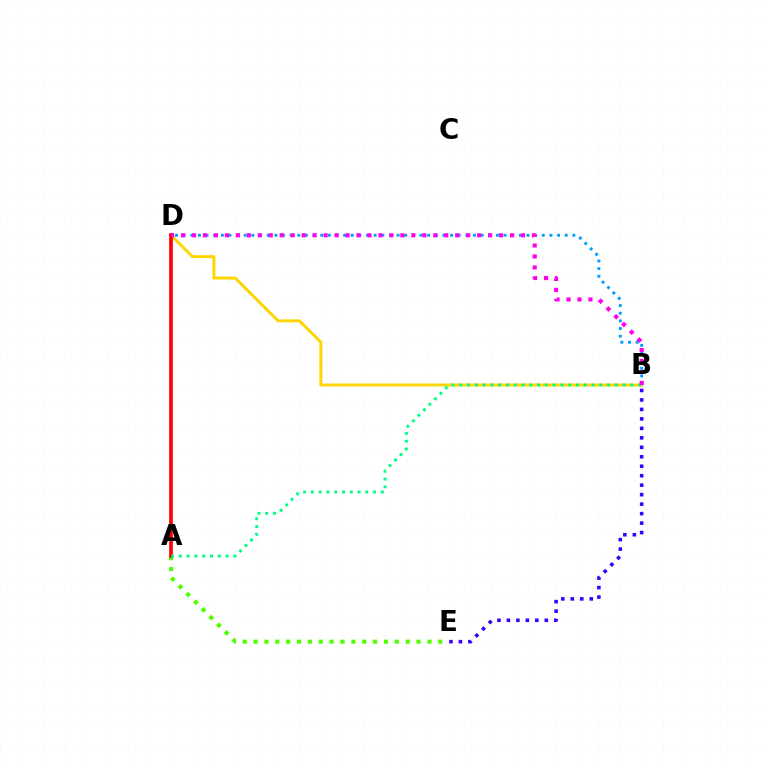{('B', 'E'): [{'color': '#3700ff', 'line_style': 'dotted', 'thickness': 2.57}], ('B', 'D'): [{'color': '#ffd500', 'line_style': 'solid', 'thickness': 2.12}, {'color': '#009eff', 'line_style': 'dotted', 'thickness': 2.08}, {'color': '#ff00ed', 'line_style': 'dotted', 'thickness': 2.98}], ('A', 'E'): [{'color': '#4fff00', 'line_style': 'dotted', 'thickness': 2.95}], ('A', 'D'): [{'color': '#ff0000', 'line_style': 'solid', 'thickness': 2.64}], ('A', 'B'): [{'color': '#00ff86', 'line_style': 'dotted', 'thickness': 2.11}]}